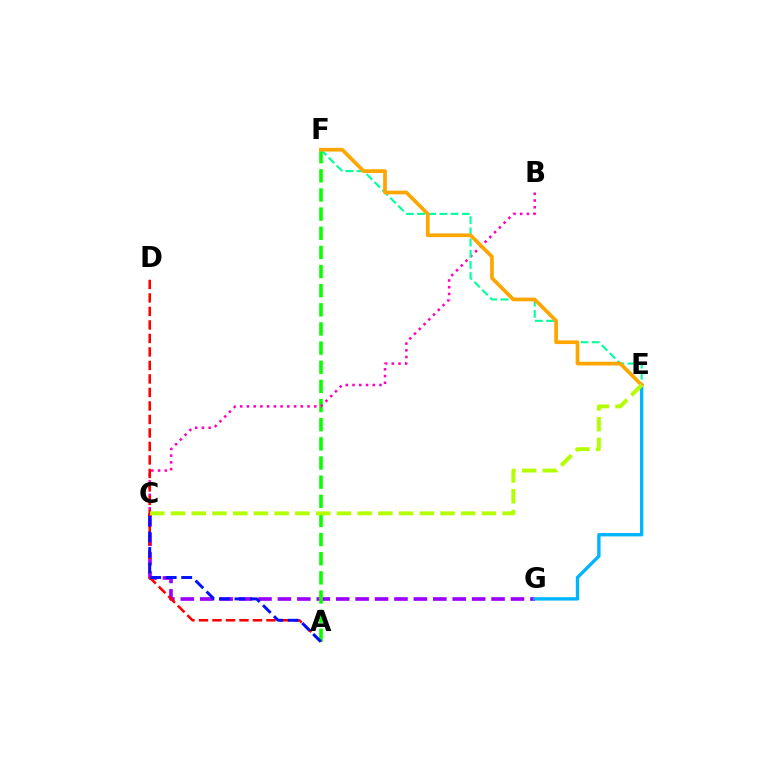{('C', 'G'): [{'color': '#9b00ff', 'line_style': 'dashed', 'thickness': 2.64}], ('A', 'F'): [{'color': '#08ff00', 'line_style': 'dashed', 'thickness': 2.6}], ('E', 'G'): [{'color': '#00b5ff', 'line_style': 'solid', 'thickness': 2.41}], ('B', 'C'): [{'color': '#ff00bd', 'line_style': 'dotted', 'thickness': 1.83}], ('E', 'F'): [{'color': '#00ff9d', 'line_style': 'dashed', 'thickness': 1.52}, {'color': '#ffa500', 'line_style': 'solid', 'thickness': 2.66}], ('A', 'D'): [{'color': '#ff0000', 'line_style': 'dashed', 'thickness': 1.83}], ('A', 'C'): [{'color': '#0010ff', 'line_style': 'dashed', 'thickness': 2.11}], ('C', 'E'): [{'color': '#b3ff00', 'line_style': 'dashed', 'thickness': 2.82}]}